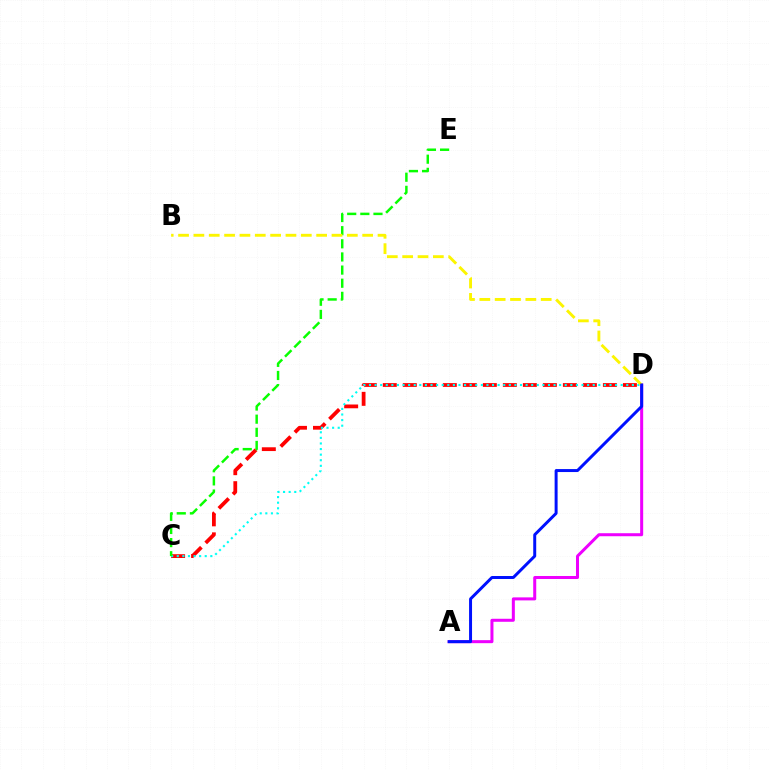{('A', 'D'): [{'color': '#ee00ff', 'line_style': 'solid', 'thickness': 2.17}, {'color': '#0010ff', 'line_style': 'solid', 'thickness': 2.14}], ('C', 'D'): [{'color': '#ff0000', 'line_style': 'dashed', 'thickness': 2.72}, {'color': '#00fff6', 'line_style': 'dotted', 'thickness': 1.52}], ('C', 'E'): [{'color': '#08ff00', 'line_style': 'dashed', 'thickness': 1.78}], ('B', 'D'): [{'color': '#fcf500', 'line_style': 'dashed', 'thickness': 2.08}]}